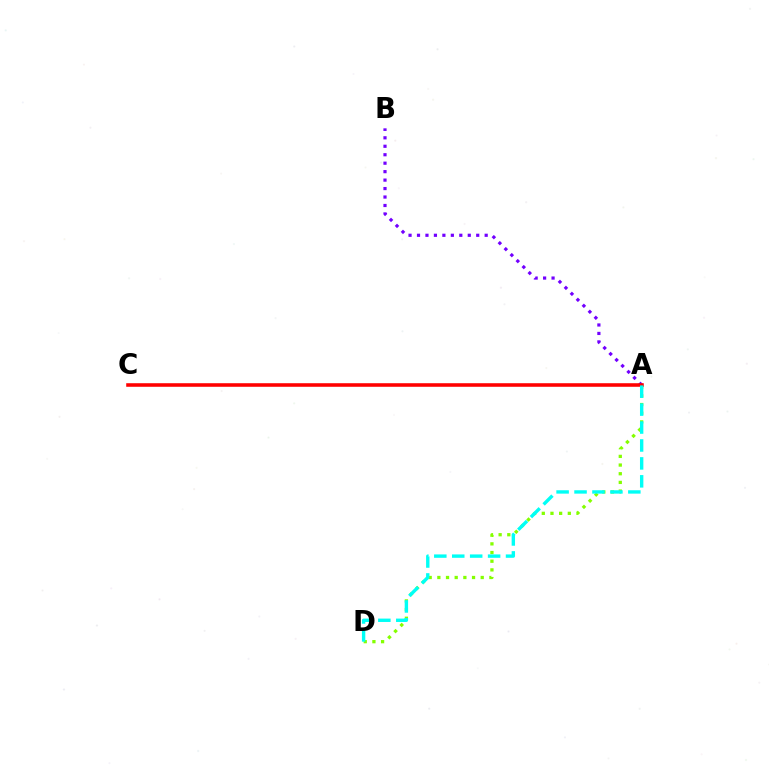{('A', 'B'): [{'color': '#7200ff', 'line_style': 'dotted', 'thickness': 2.3}], ('A', 'D'): [{'color': '#84ff00', 'line_style': 'dotted', 'thickness': 2.36}, {'color': '#00fff6', 'line_style': 'dashed', 'thickness': 2.44}], ('A', 'C'): [{'color': '#ff0000', 'line_style': 'solid', 'thickness': 2.57}]}